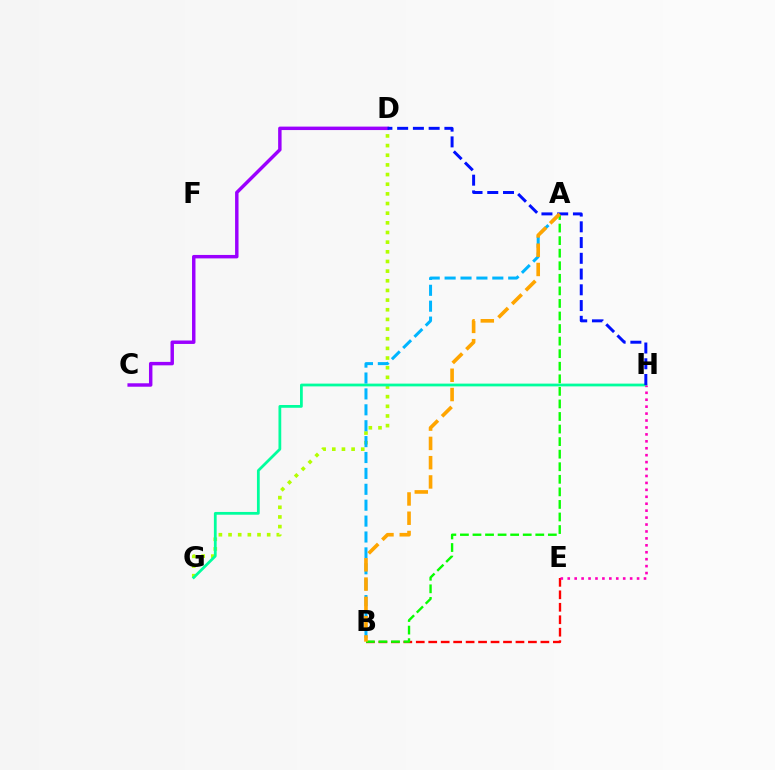{('C', 'D'): [{'color': '#9b00ff', 'line_style': 'solid', 'thickness': 2.48}], ('B', 'E'): [{'color': '#ff0000', 'line_style': 'dashed', 'thickness': 1.69}], ('D', 'G'): [{'color': '#b3ff00', 'line_style': 'dotted', 'thickness': 2.62}], ('G', 'H'): [{'color': '#00ff9d', 'line_style': 'solid', 'thickness': 1.99}], ('A', 'B'): [{'color': '#00b5ff', 'line_style': 'dashed', 'thickness': 2.16}, {'color': '#08ff00', 'line_style': 'dashed', 'thickness': 1.71}, {'color': '#ffa500', 'line_style': 'dashed', 'thickness': 2.62}], ('E', 'H'): [{'color': '#ff00bd', 'line_style': 'dotted', 'thickness': 1.88}], ('D', 'H'): [{'color': '#0010ff', 'line_style': 'dashed', 'thickness': 2.14}]}